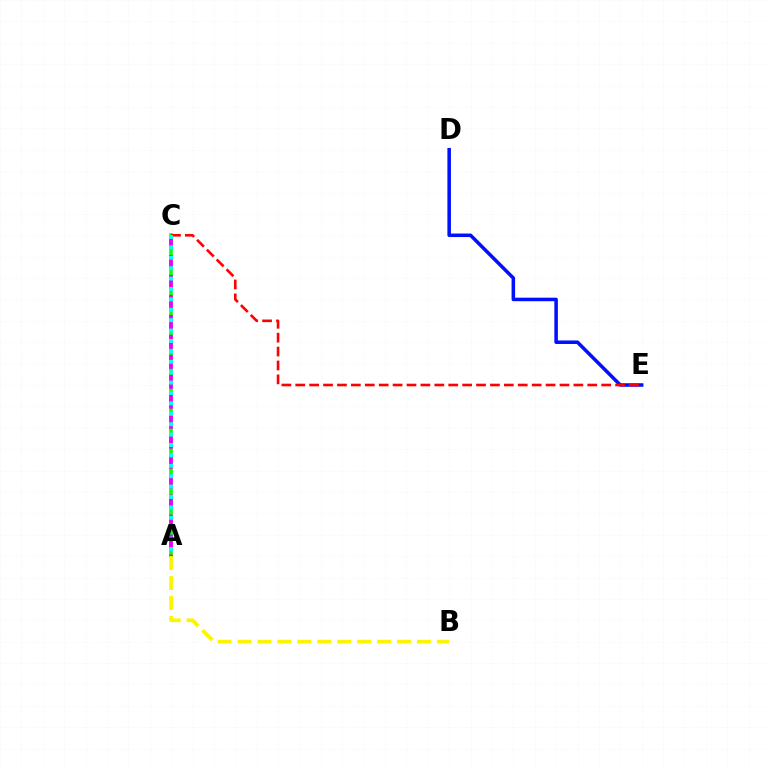{('D', 'E'): [{'color': '#0010ff', 'line_style': 'solid', 'thickness': 2.54}], ('A', 'C'): [{'color': '#08ff00', 'line_style': 'solid', 'thickness': 2.58}, {'color': '#ee00ff', 'line_style': 'dashed', 'thickness': 2.71}, {'color': '#00fff6', 'line_style': 'dotted', 'thickness': 2.83}], ('C', 'E'): [{'color': '#ff0000', 'line_style': 'dashed', 'thickness': 1.89}], ('A', 'B'): [{'color': '#fcf500', 'line_style': 'dashed', 'thickness': 2.71}]}